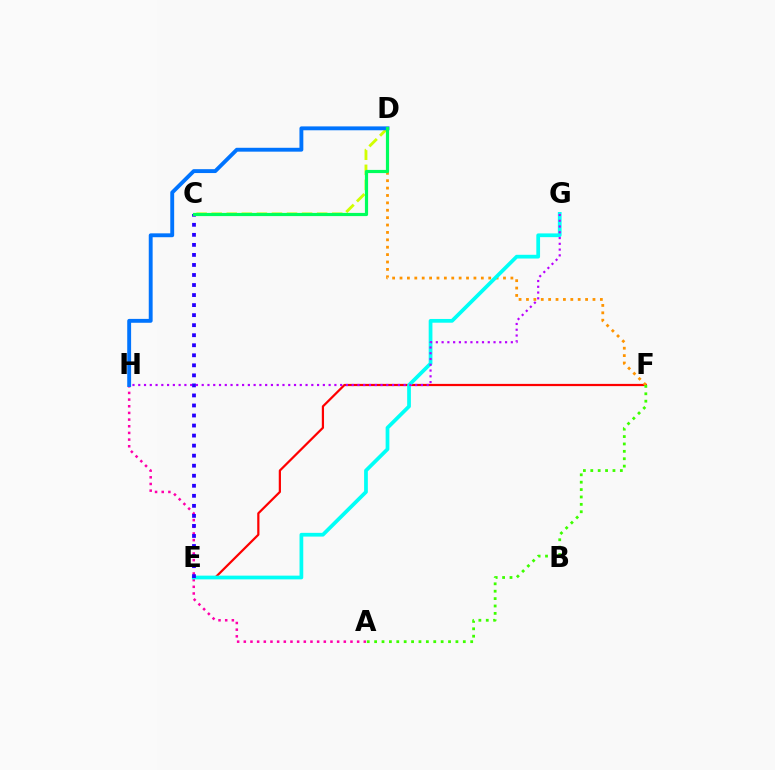{('E', 'F'): [{'color': '#ff0000', 'line_style': 'solid', 'thickness': 1.6}], ('D', 'F'): [{'color': '#ff9400', 'line_style': 'dotted', 'thickness': 2.01}], ('C', 'D'): [{'color': '#d1ff00', 'line_style': 'dashed', 'thickness': 2.05}, {'color': '#00ff5c', 'line_style': 'solid', 'thickness': 2.29}], ('A', 'H'): [{'color': '#ff00ac', 'line_style': 'dotted', 'thickness': 1.81}], ('E', 'G'): [{'color': '#00fff6', 'line_style': 'solid', 'thickness': 2.69}], ('G', 'H'): [{'color': '#b900ff', 'line_style': 'dotted', 'thickness': 1.57}], ('C', 'E'): [{'color': '#2500ff', 'line_style': 'dotted', 'thickness': 2.73}], ('D', 'H'): [{'color': '#0074ff', 'line_style': 'solid', 'thickness': 2.79}], ('A', 'F'): [{'color': '#3dff00', 'line_style': 'dotted', 'thickness': 2.01}]}